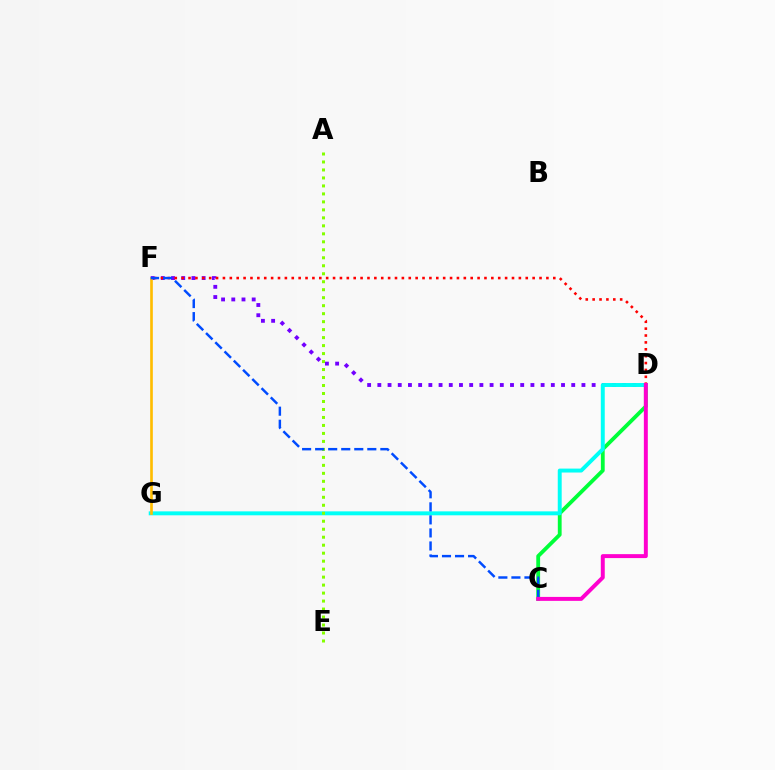{('D', 'F'): [{'color': '#7200ff', 'line_style': 'dotted', 'thickness': 2.77}, {'color': '#ff0000', 'line_style': 'dotted', 'thickness': 1.87}], ('C', 'D'): [{'color': '#00ff39', 'line_style': 'solid', 'thickness': 2.75}, {'color': '#ff00cf', 'line_style': 'solid', 'thickness': 2.84}], ('D', 'G'): [{'color': '#00fff6', 'line_style': 'solid', 'thickness': 2.83}], ('A', 'E'): [{'color': '#84ff00', 'line_style': 'dotted', 'thickness': 2.17}], ('F', 'G'): [{'color': '#ffbd00', 'line_style': 'solid', 'thickness': 1.91}], ('C', 'F'): [{'color': '#004bff', 'line_style': 'dashed', 'thickness': 1.77}]}